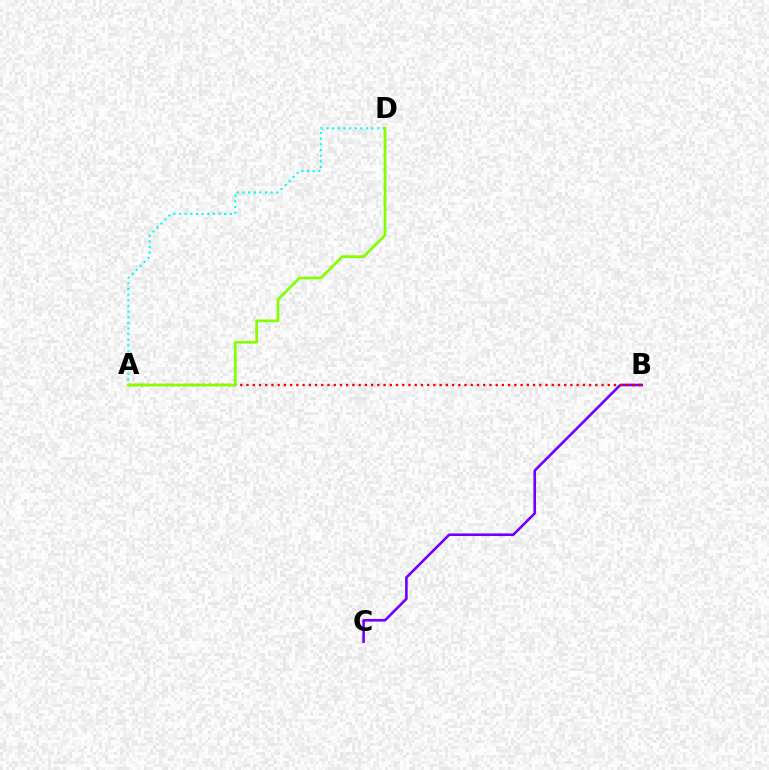{('B', 'C'): [{'color': '#7200ff', 'line_style': 'solid', 'thickness': 1.88}], ('A', 'B'): [{'color': '#ff0000', 'line_style': 'dotted', 'thickness': 1.69}], ('A', 'D'): [{'color': '#00fff6', 'line_style': 'dotted', 'thickness': 1.54}, {'color': '#84ff00', 'line_style': 'solid', 'thickness': 1.97}]}